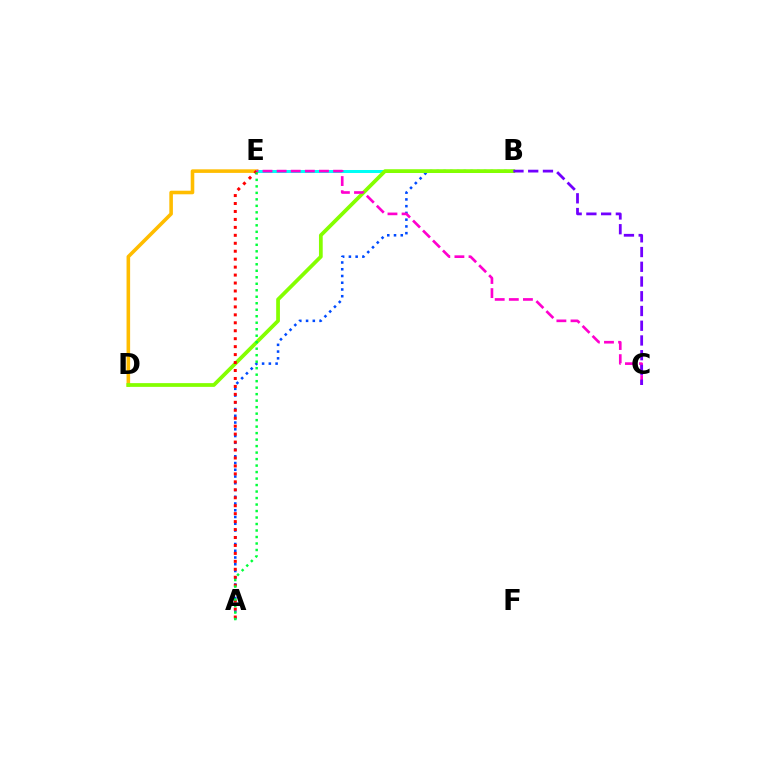{('D', 'E'): [{'color': '#ffbd00', 'line_style': 'solid', 'thickness': 2.58}], ('A', 'B'): [{'color': '#004bff', 'line_style': 'dotted', 'thickness': 1.83}], ('B', 'E'): [{'color': '#00fff6', 'line_style': 'solid', 'thickness': 2.17}], ('B', 'D'): [{'color': '#84ff00', 'line_style': 'solid', 'thickness': 2.7}], ('A', 'E'): [{'color': '#ff0000', 'line_style': 'dotted', 'thickness': 2.16}, {'color': '#00ff39', 'line_style': 'dotted', 'thickness': 1.76}], ('C', 'E'): [{'color': '#ff00cf', 'line_style': 'dashed', 'thickness': 1.92}], ('B', 'C'): [{'color': '#7200ff', 'line_style': 'dashed', 'thickness': 2.0}]}